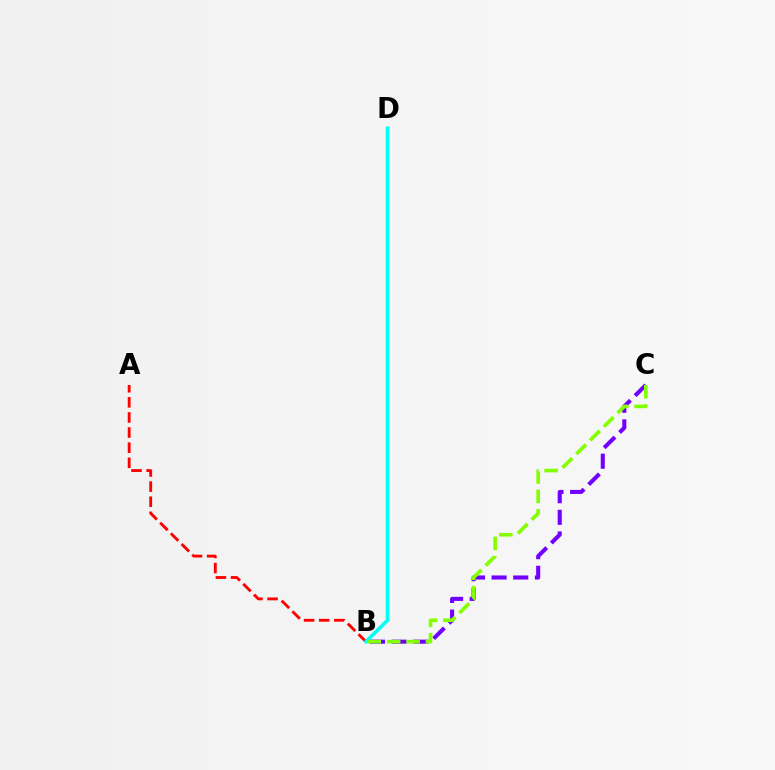{('B', 'C'): [{'color': '#7200ff', 'line_style': 'dashed', 'thickness': 2.94}, {'color': '#84ff00', 'line_style': 'dashed', 'thickness': 2.63}], ('A', 'B'): [{'color': '#ff0000', 'line_style': 'dashed', 'thickness': 2.05}], ('B', 'D'): [{'color': '#00fff6', 'line_style': 'solid', 'thickness': 2.55}]}